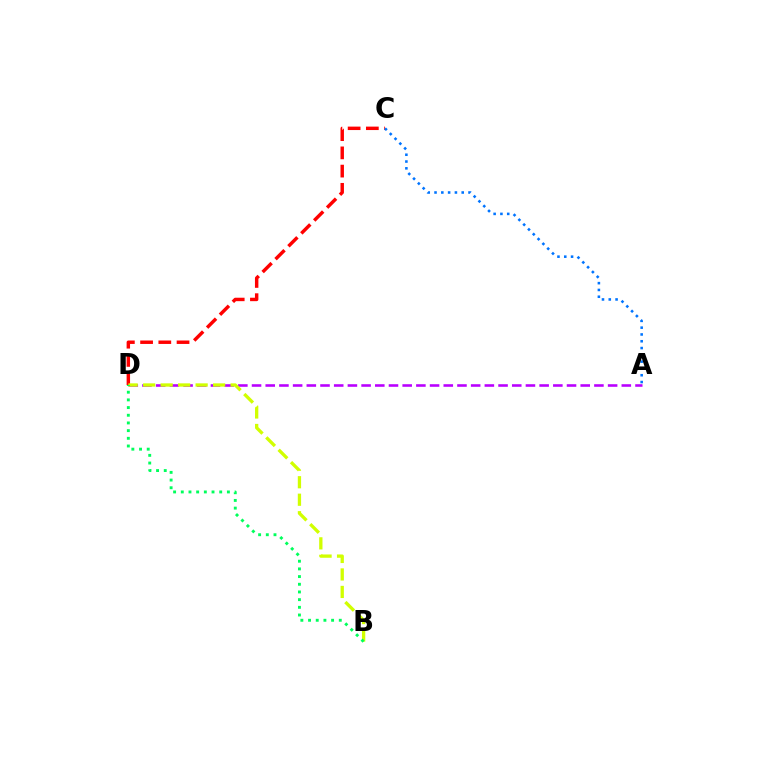{('A', 'D'): [{'color': '#b900ff', 'line_style': 'dashed', 'thickness': 1.86}], ('C', 'D'): [{'color': '#ff0000', 'line_style': 'dashed', 'thickness': 2.48}], ('B', 'D'): [{'color': '#d1ff00', 'line_style': 'dashed', 'thickness': 2.38}, {'color': '#00ff5c', 'line_style': 'dotted', 'thickness': 2.09}], ('A', 'C'): [{'color': '#0074ff', 'line_style': 'dotted', 'thickness': 1.85}]}